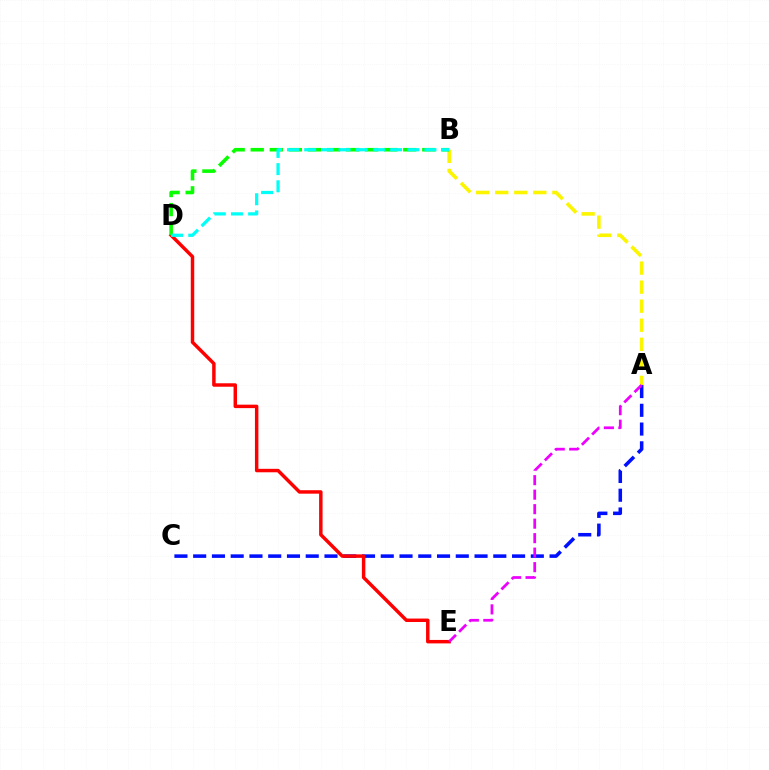{('A', 'C'): [{'color': '#0010ff', 'line_style': 'dashed', 'thickness': 2.55}], ('A', 'B'): [{'color': '#fcf500', 'line_style': 'dashed', 'thickness': 2.59}], ('D', 'E'): [{'color': '#ff0000', 'line_style': 'solid', 'thickness': 2.49}], ('A', 'E'): [{'color': '#ee00ff', 'line_style': 'dashed', 'thickness': 1.97}], ('B', 'D'): [{'color': '#08ff00', 'line_style': 'dashed', 'thickness': 2.59}, {'color': '#00fff6', 'line_style': 'dashed', 'thickness': 2.33}]}